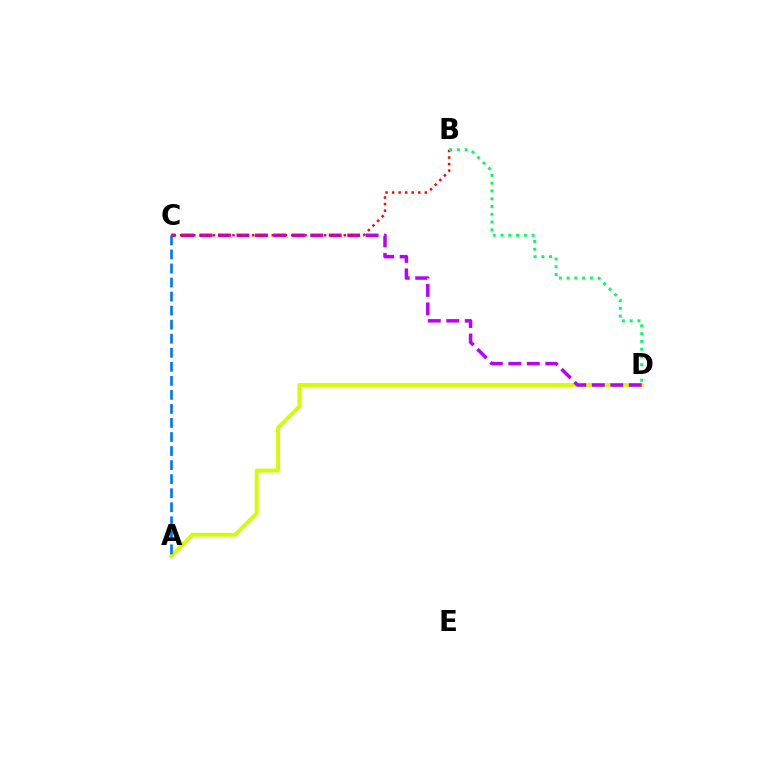{('A', 'D'): [{'color': '#d1ff00', 'line_style': 'solid', 'thickness': 2.8}], ('C', 'D'): [{'color': '#b900ff', 'line_style': 'dashed', 'thickness': 2.51}], ('B', 'C'): [{'color': '#ff0000', 'line_style': 'dotted', 'thickness': 1.78}], ('B', 'D'): [{'color': '#00ff5c', 'line_style': 'dotted', 'thickness': 2.11}], ('A', 'C'): [{'color': '#0074ff', 'line_style': 'dashed', 'thickness': 1.91}]}